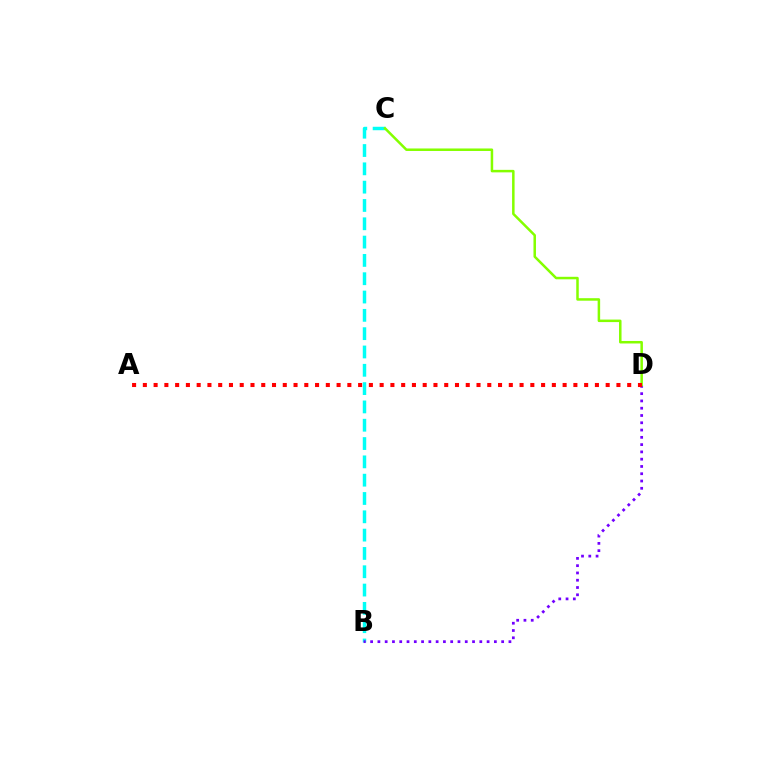{('B', 'C'): [{'color': '#00fff6', 'line_style': 'dashed', 'thickness': 2.49}], ('B', 'D'): [{'color': '#7200ff', 'line_style': 'dotted', 'thickness': 1.98}], ('C', 'D'): [{'color': '#84ff00', 'line_style': 'solid', 'thickness': 1.81}], ('A', 'D'): [{'color': '#ff0000', 'line_style': 'dotted', 'thickness': 2.92}]}